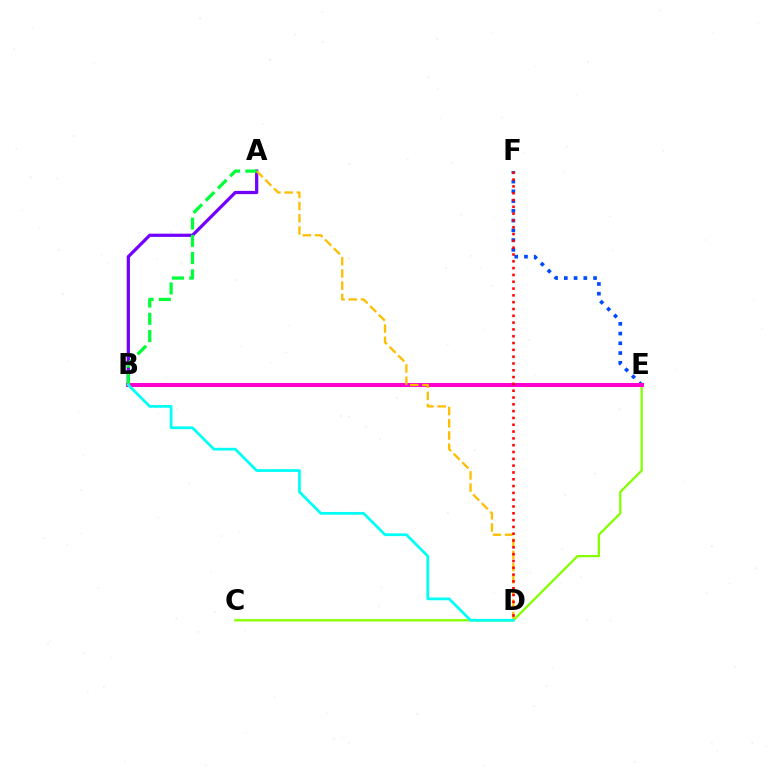{('E', 'F'): [{'color': '#004bff', 'line_style': 'dotted', 'thickness': 2.65}], ('A', 'B'): [{'color': '#7200ff', 'line_style': 'solid', 'thickness': 2.33}, {'color': '#00ff39', 'line_style': 'dashed', 'thickness': 2.34}], ('C', 'E'): [{'color': '#84ff00', 'line_style': 'solid', 'thickness': 1.64}], ('B', 'E'): [{'color': '#ff00cf', 'line_style': 'solid', 'thickness': 2.9}], ('A', 'D'): [{'color': '#ffbd00', 'line_style': 'dashed', 'thickness': 1.66}], ('D', 'F'): [{'color': '#ff0000', 'line_style': 'dotted', 'thickness': 1.85}], ('B', 'D'): [{'color': '#00fff6', 'line_style': 'solid', 'thickness': 1.98}]}